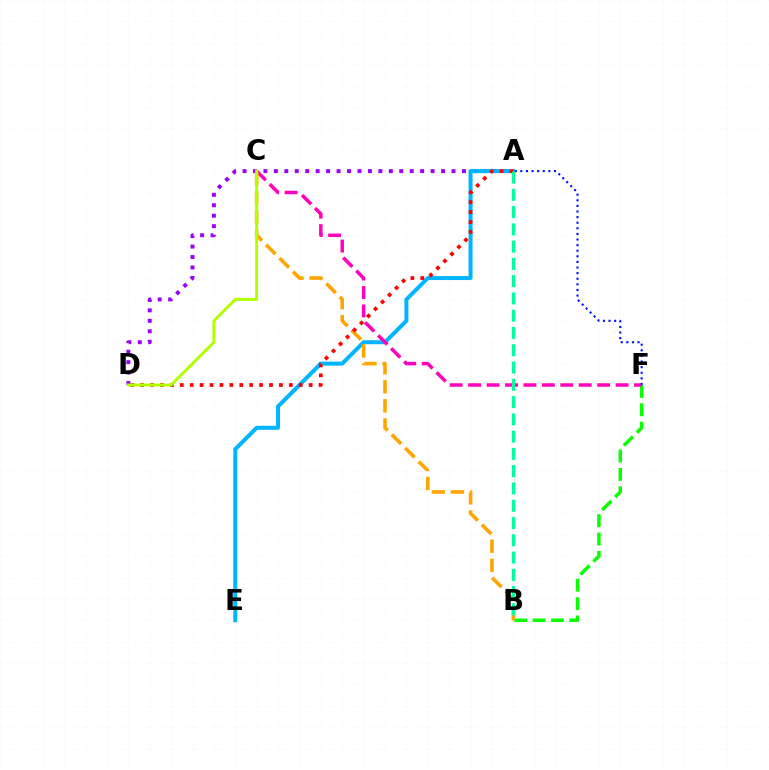{('A', 'D'): [{'color': '#9b00ff', 'line_style': 'dotted', 'thickness': 2.84}, {'color': '#ff0000', 'line_style': 'dotted', 'thickness': 2.69}], ('B', 'F'): [{'color': '#08ff00', 'line_style': 'dashed', 'thickness': 2.5}], ('A', 'E'): [{'color': '#00b5ff', 'line_style': 'solid', 'thickness': 2.88}], ('C', 'F'): [{'color': '#ff00bd', 'line_style': 'dashed', 'thickness': 2.5}], ('B', 'C'): [{'color': '#ffa500', 'line_style': 'dashed', 'thickness': 2.59}], ('C', 'D'): [{'color': '#b3ff00', 'line_style': 'solid', 'thickness': 2.14}], ('A', 'F'): [{'color': '#0010ff', 'line_style': 'dotted', 'thickness': 1.52}], ('A', 'B'): [{'color': '#00ff9d', 'line_style': 'dashed', 'thickness': 2.35}]}